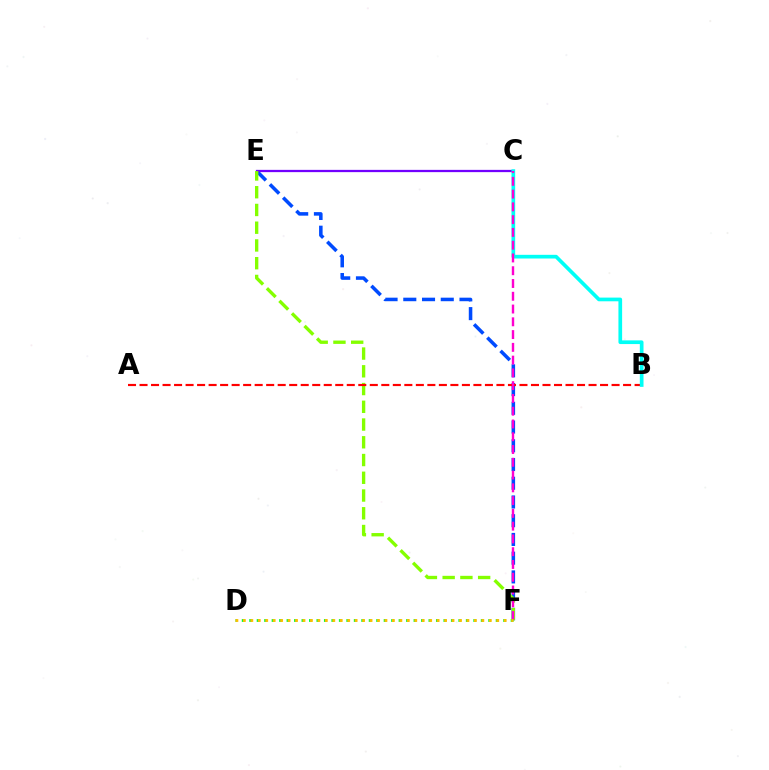{('E', 'F'): [{'color': '#004bff', 'line_style': 'dashed', 'thickness': 2.54}, {'color': '#84ff00', 'line_style': 'dashed', 'thickness': 2.41}], ('C', 'E'): [{'color': '#7200ff', 'line_style': 'solid', 'thickness': 1.63}], ('A', 'B'): [{'color': '#ff0000', 'line_style': 'dashed', 'thickness': 1.56}], ('B', 'C'): [{'color': '#00fff6', 'line_style': 'solid', 'thickness': 2.66}], ('C', 'F'): [{'color': '#ff00cf', 'line_style': 'dashed', 'thickness': 1.73}], ('D', 'F'): [{'color': '#00ff39', 'line_style': 'dotted', 'thickness': 2.03}, {'color': '#ffbd00', 'line_style': 'dotted', 'thickness': 2.02}]}